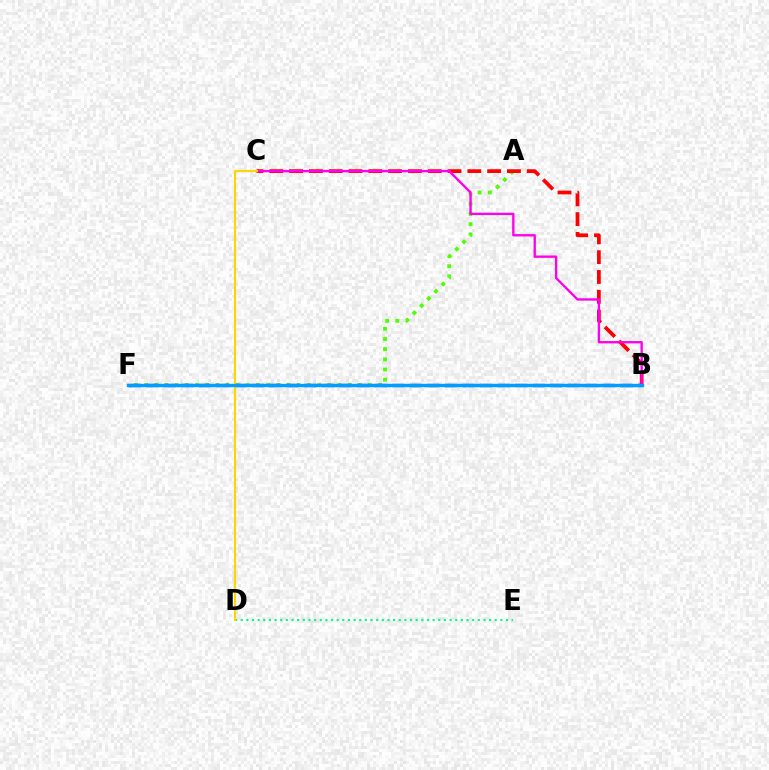{('A', 'F'): [{'color': '#4fff00', 'line_style': 'dotted', 'thickness': 2.76}], ('D', 'E'): [{'color': '#00ff86', 'line_style': 'dotted', 'thickness': 1.53}], ('B', 'C'): [{'color': '#ff0000', 'line_style': 'dashed', 'thickness': 2.69}, {'color': '#ff00ed', 'line_style': 'solid', 'thickness': 1.69}], ('B', 'F'): [{'color': '#3700ff', 'line_style': 'dashed', 'thickness': 2.39}, {'color': '#009eff', 'line_style': 'solid', 'thickness': 2.42}], ('C', 'D'): [{'color': '#ffd500', 'line_style': 'solid', 'thickness': 1.54}]}